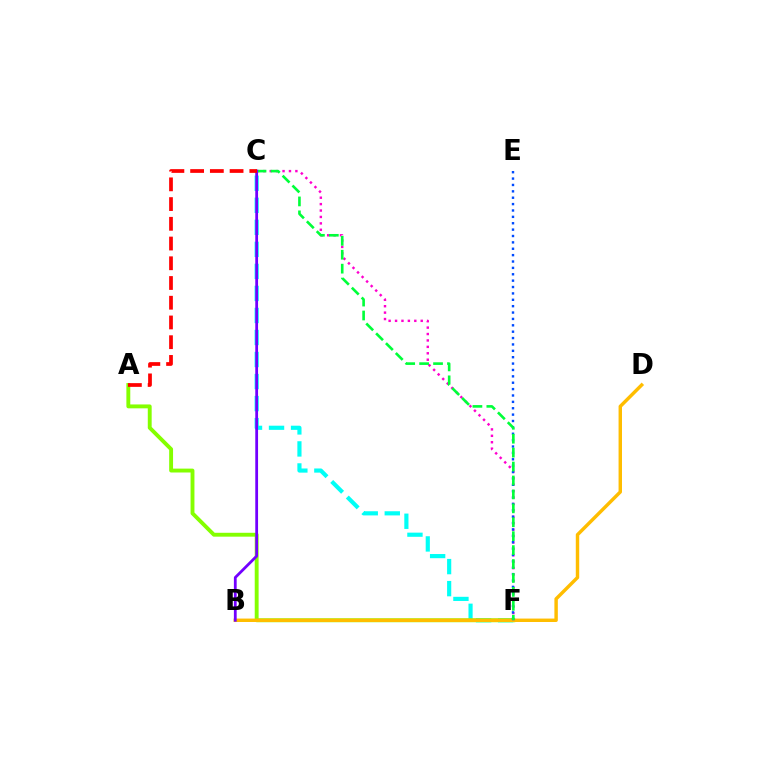{('C', 'F'): [{'color': '#00fff6', 'line_style': 'dashed', 'thickness': 2.99}, {'color': '#ff00cf', 'line_style': 'dotted', 'thickness': 1.74}, {'color': '#00ff39', 'line_style': 'dashed', 'thickness': 1.89}], ('A', 'F'): [{'color': '#84ff00', 'line_style': 'solid', 'thickness': 2.8}], ('B', 'D'): [{'color': '#ffbd00', 'line_style': 'solid', 'thickness': 2.47}], ('E', 'F'): [{'color': '#004bff', 'line_style': 'dotted', 'thickness': 1.73}], ('B', 'C'): [{'color': '#7200ff', 'line_style': 'solid', 'thickness': 2.0}], ('A', 'C'): [{'color': '#ff0000', 'line_style': 'dashed', 'thickness': 2.68}]}